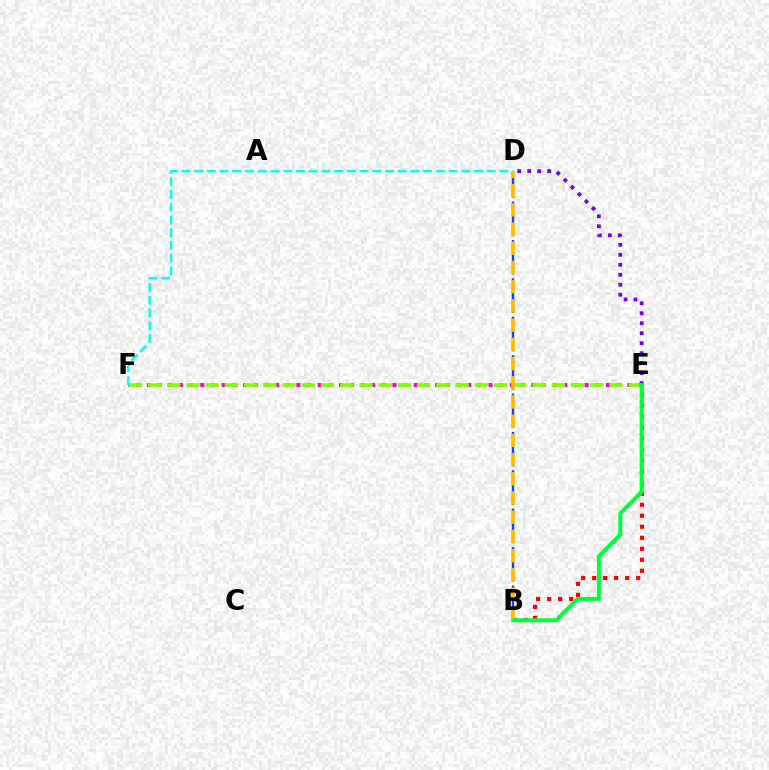{('E', 'F'): [{'color': '#ff00cf', 'line_style': 'dotted', 'thickness': 2.9}, {'color': '#84ff00', 'line_style': 'dashed', 'thickness': 2.61}], ('D', 'F'): [{'color': '#00fff6', 'line_style': 'dashed', 'thickness': 1.73}], ('B', 'D'): [{'color': '#004bff', 'line_style': 'dashed', 'thickness': 1.74}, {'color': '#ffbd00', 'line_style': 'dashed', 'thickness': 2.61}], ('B', 'E'): [{'color': '#ff0000', 'line_style': 'dotted', 'thickness': 2.99}, {'color': '#00ff39', 'line_style': 'solid', 'thickness': 2.86}], ('D', 'E'): [{'color': '#7200ff', 'line_style': 'dotted', 'thickness': 2.71}]}